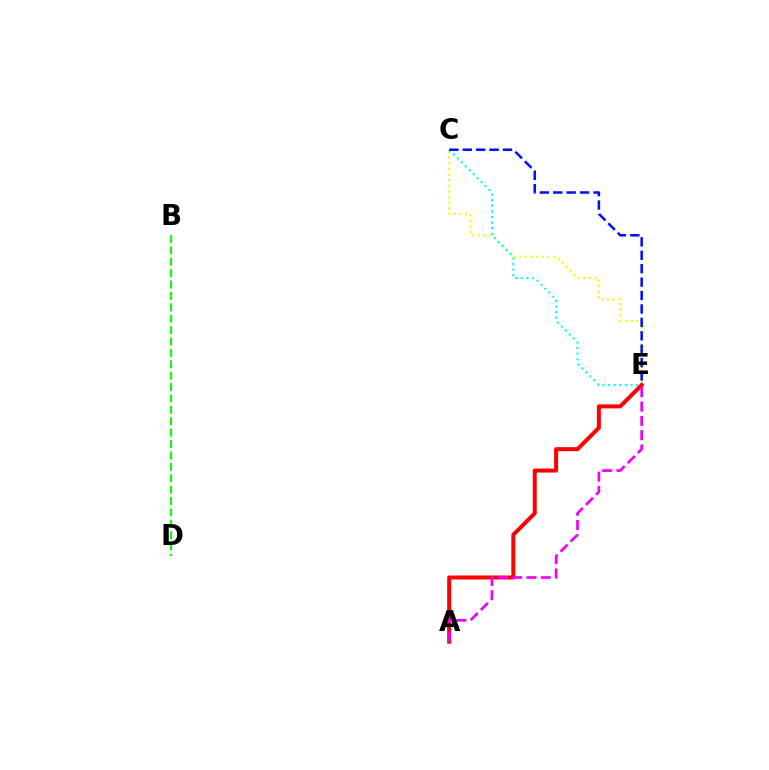{('C', 'E'): [{'color': '#fcf500', 'line_style': 'dotted', 'thickness': 1.53}, {'color': '#00fff6', 'line_style': 'dotted', 'thickness': 1.52}, {'color': '#0010ff', 'line_style': 'dashed', 'thickness': 1.82}], ('A', 'E'): [{'color': '#ff0000', 'line_style': 'solid', 'thickness': 2.89}, {'color': '#ee00ff', 'line_style': 'dashed', 'thickness': 1.95}], ('B', 'D'): [{'color': '#08ff00', 'line_style': 'dashed', 'thickness': 1.55}]}